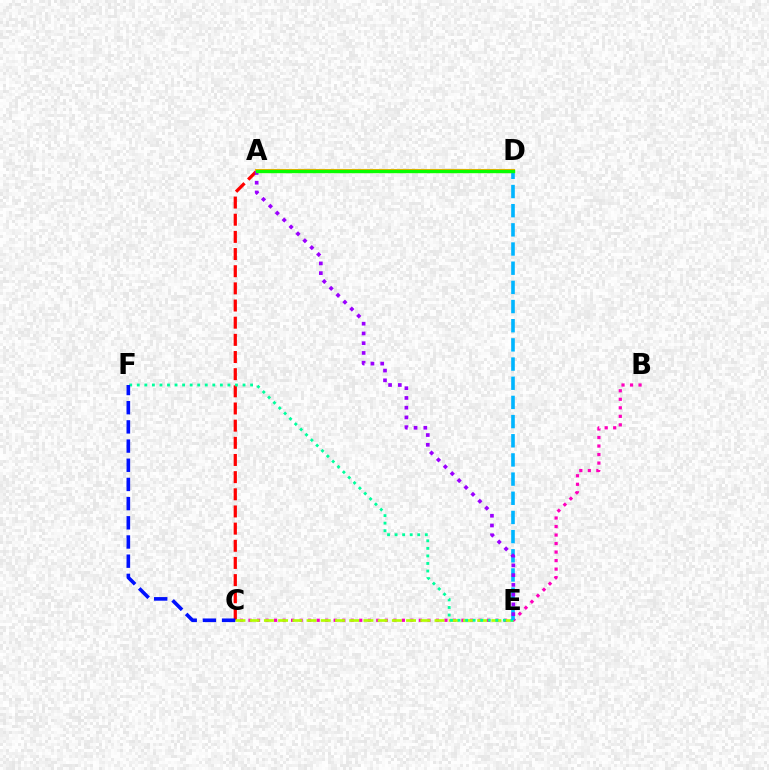{('A', 'C'): [{'color': '#ff0000', 'line_style': 'dashed', 'thickness': 2.33}], ('B', 'C'): [{'color': '#ff00bd', 'line_style': 'dotted', 'thickness': 2.31}], ('C', 'E'): [{'color': '#b3ff00', 'line_style': 'dashed', 'thickness': 1.93}], ('E', 'F'): [{'color': '#00ff9d', 'line_style': 'dotted', 'thickness': 2.05}], ('A', 'D'): [{'color': '#ffa500', 'line_style': 'solid', 'thickness': 2.95}, {'color': '#08ff00', 'line_style': 'solid', 'thickness': 2.42}], ('D', 'E'): [{'color': '#00b5ff', 'line_style': 'dashed', 'thickness': 2.6}], ('C', 'F'): [{'color': '#0010ff', 'line_style': 'dashed', 'thickness': 2.61}], ('A', 'E'): [{'color': '#9b00ff', 'line_style': 'dotted', 'thickness': 2.65}]}